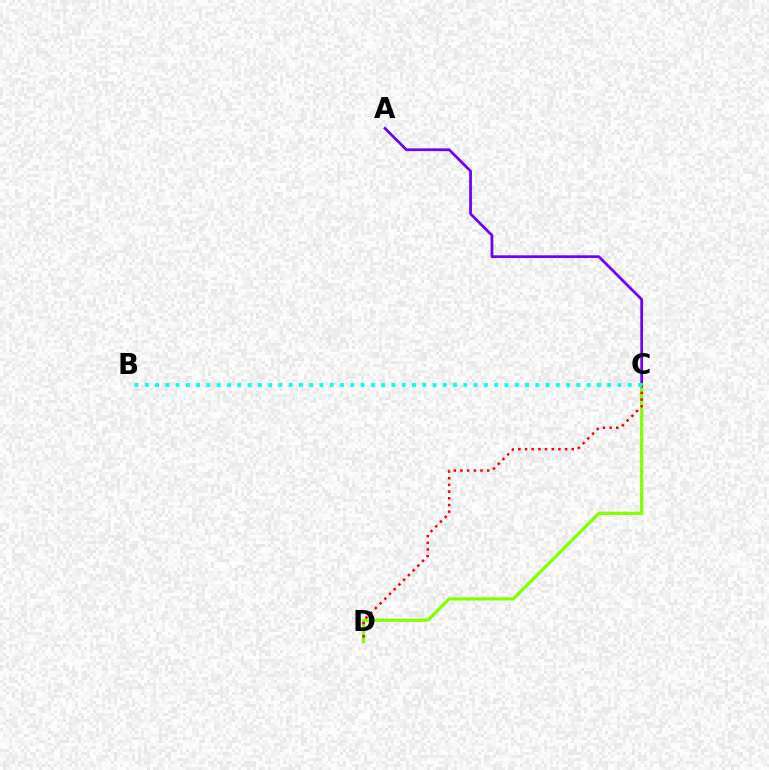{('A', 'C'): [{'color': '#7200ff', 'line_style': 'solid', 'thickness': 1.99}], ('C', 'D'): [{'color': '#84ff00', 'line_style': 'solid', 'thickness': 2.31}, {'color': '#ff0000', 'line_style': 'dotted', 'thickness': 1.81}], ('B', 'C'): [{'color': '#00fff6', 'line_style': 'dotted', 'thickness': 2.79}]}